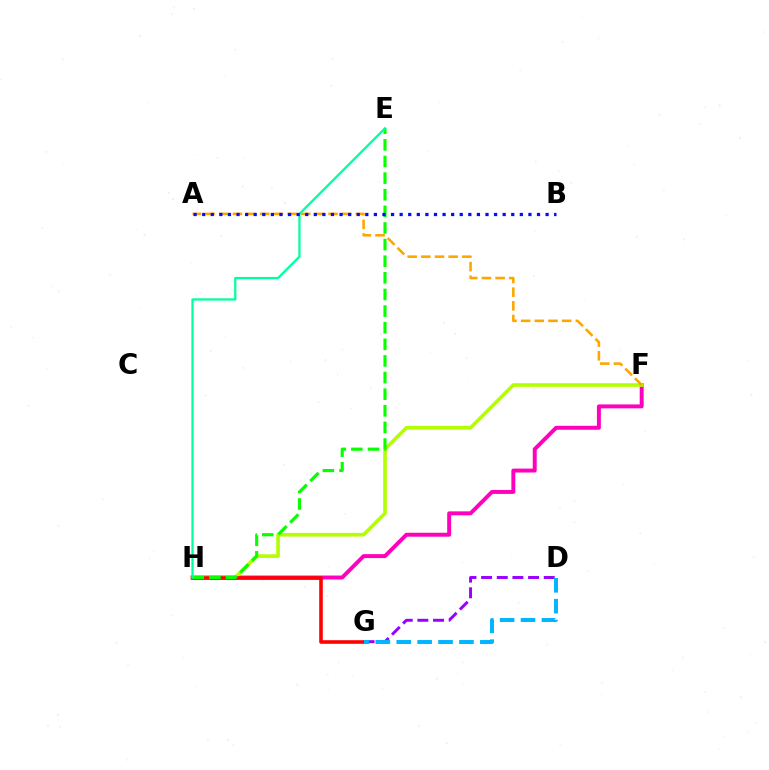{('F', 'H'): [{'color': '#ff00bd', 'line_style': 'solid', 'thickness': 2.84}, {'color': '#b3ff00', 'line_style': 'solid', 'thickness': 2.61}], ('D', 'G'): [{'color': '#9b00ff', 'line_style': 'dashed', 'thickness': 2.13}, {'color': '#00b5ff', 'line_style': 'dashed', 'thickness': 2.84}], ('A', 'F'): [{'color': '#ffa500', 'line_style': 'dashed', 'thickness': 1.86}], ('G', 'H'): [{'color': '#ff0000', 'line_style': 'solid', 'thickness': 2.59}], ('E', 'H'): [{'color': '#08ff00', 'line_style': 'dashed', 'thickness': 2.26}, {'color': '#00ff9d', 'line_style': 'solid', 'thickness': 1.63}], ('A', 'B'): [{'color': '#0010ff', 'line_style': 'dotted', 'thickness': 2.33}]}